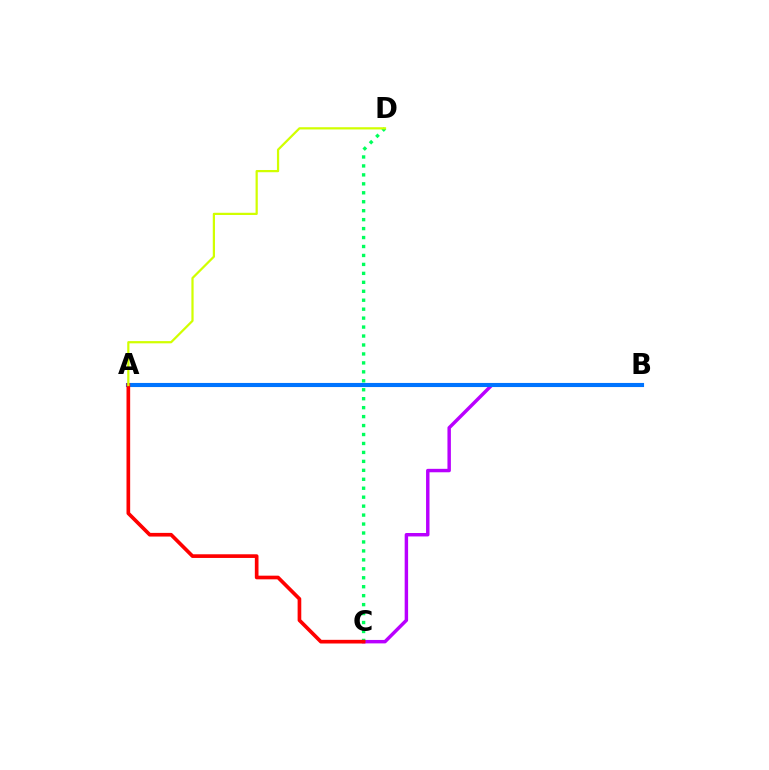{('B', 'C'): [{'color': '#b900ff', 'line_style': 'solid', 'thickness': 2.48}], ('A', 'B'): [{'color': '#0074ff', 'line_style': 'solid', 'thickness': 2.96}], ('C', 'D'): [{'color': '#00ff5c', 'line_style': 'dotted', 'thickness': 2.43}], ('A', 'C'): [{'color': '#ff0000', 'line_style': 'solid', 'thickness': 2.64}], ('A', 'D'): [{'color': '#d1ff00', 'line_style': 'solid', 'thickness': 1.61}]}